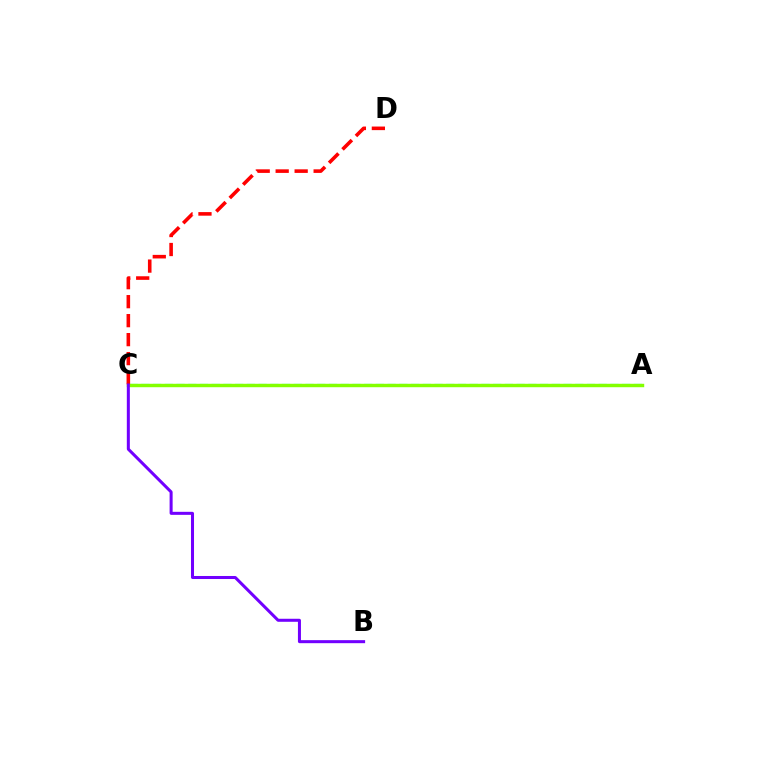{('A', 'C'): [{'color': '#00fff6', 'line_style': 'dashed', 'thickness': 1.59}, {'color': '#84ff00', 'line_style': 'solid', 'thickness': 2.47}], ('C', 'D'): [{'color': '#ff0000', 'line_style': 'dashed', 'thickness': 2.58}], ('B', 'C'): [{'color': '#7200ff', 'line_style': 'solid', 'thickness': 2.18}]}